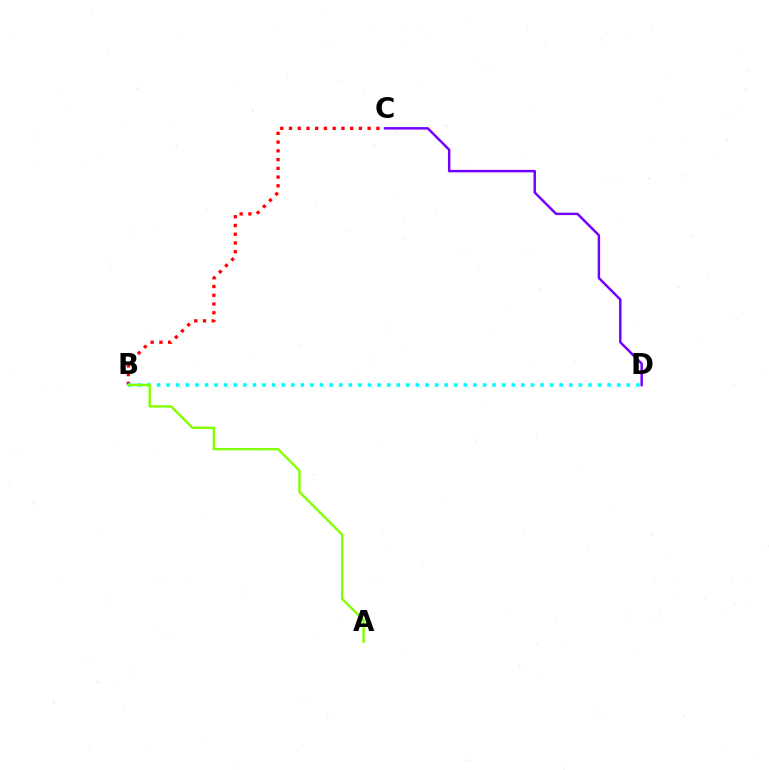{('B', 'C'): [{'color': '#ff0000', 'line_style': 'dotted', 'thickness': 2.37}], ('B', 'D'): [{'color': '#00fff6', 'line_style': 'dotted', 'thickness': 2.6}], ('A', 'B'): [{'color': '#84ff00', 'line_style': 'solid', 'thickness': 1.74}], ('C', 'D'): [{'color': '#7200ff', 'line_style': 'solid', 'thickness': 1.76}]}